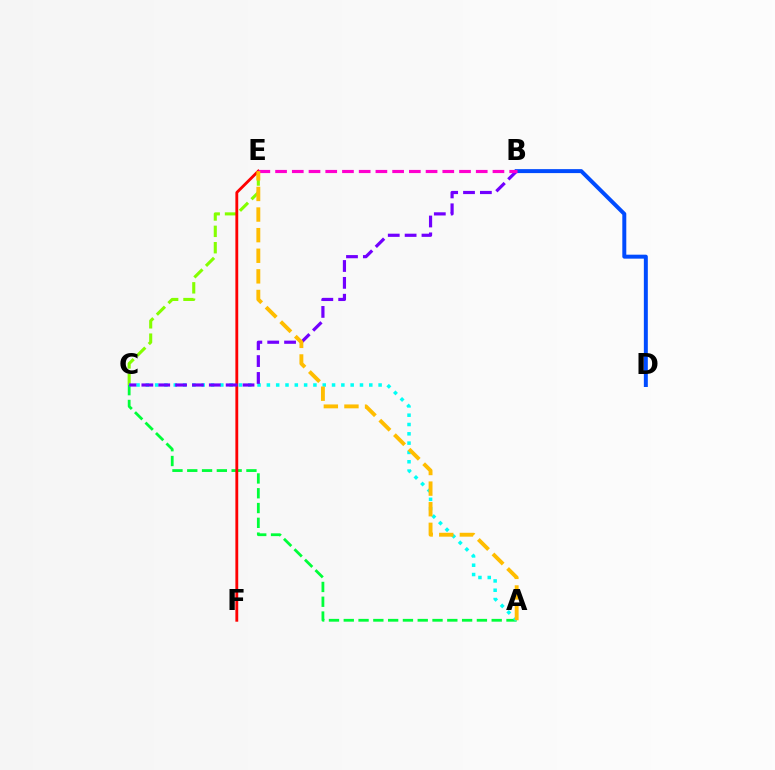{('A', 'C'): [{'color': '#00ff39', 'line_style': 'dashed', 'thickness': 2.01}, {'color': '#00fff6', 'line_style': 'dotted', 'thickness': 2.53}], ('C', 'E'): [{'color': '#84ff00', 'line_style': 'dashed', 'thickness': 2.22}], ('E', 'F'): [{'color': '#ff0000', 'line_style': 'solid', 'thickness': 2.04}], ('B', 'D'): [{'color': '#004bff', 'line_style': 'solid', 'thickness': 2.86}], ('B', 'C'): [{'color': '#7200ff', 'line_style': 'dashed', 'thickness': 2.29}], ('B', 'E'): [{'color': '#ff00cf', 'line_style': 'dashed', 'thickness': 2.27}], ('A', 'E'): [{'color': '#ffbd00', 'line_style': 'dashed', 'thickness': 2.8}]}